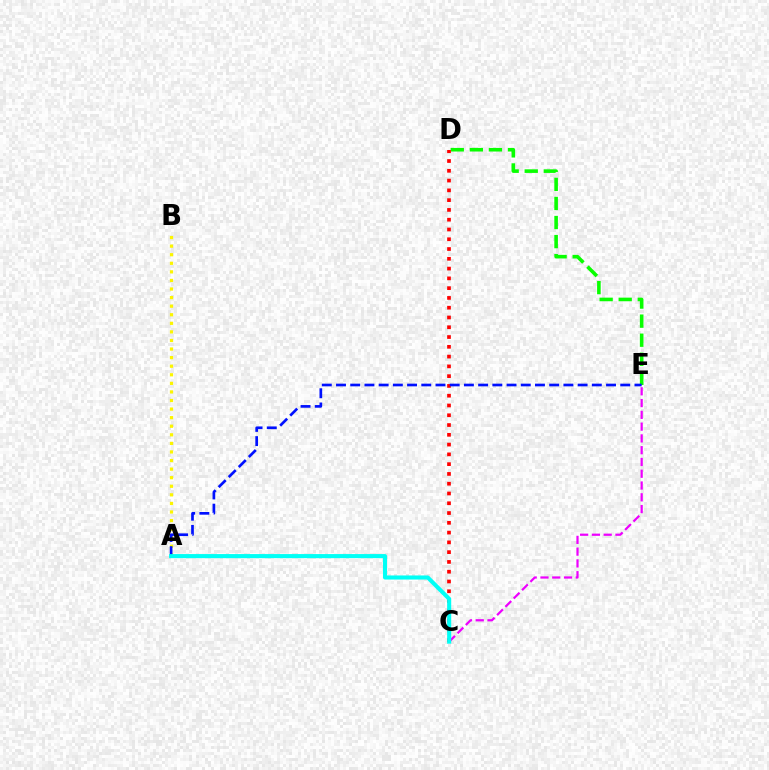{('D', 'E'): [{'color': '#08ff00', 'line_style': 'dashed', 'thickness': 2.59}], ('C', 'E'): [{'color': '#ee00ff', 'line_style': 'dashed', 'thickness': 1.6}], ('C', 'D'): [{'color': '#ff0000', 'line_style': 'dotted', 'thickness': 2.66}], ('A', 'B'): [{'color': '#fcf500', 'line_style': 'dotted', 'thickness': 2.33}], ('A', 'E'): [{'color': '#0010ff', 'line_style': 'dashed', 'thickness': 1.93}], ('A', 'C'): [{'color': '#00fff6', 'line_style': 'solid', 'thickness': 2.94}]}